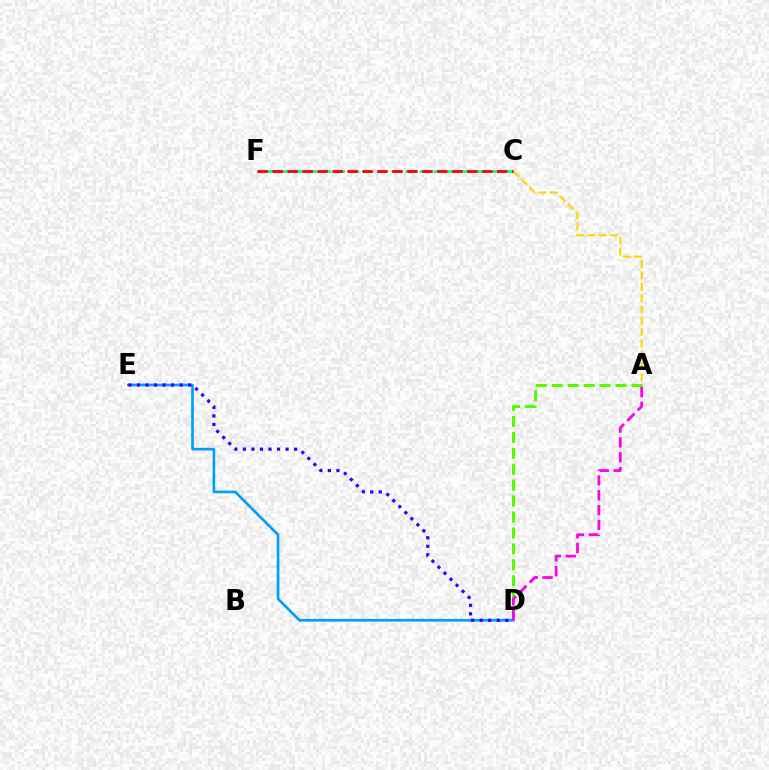{('C', 'F'): [{'color': '#00ff86', 'line_style': 'dashed', 'thickness': 1.91}, {'color': '#ff0000', 'line_style': 'dashed', 'thickness': 2.03}], ('D', 'E'): [{'color': '#009eff', 'line_style': 'solid', 'thickness': 1.92}, {'color': '#3700ff', 'line_style': 'dotted', 'thickness': 2.32}], ('A', 'C'): [{'color': '#ffd500', 'line_style': 'dashed', 'thickness': 1.54}], ('A', 'D'): [{'color': '#4fff00', 'line_style': 'dashed', 'thickness': 2.16}, {'color': '#ff00ed', 'line_style': 'dashed', 'thickness': 2.02}]}